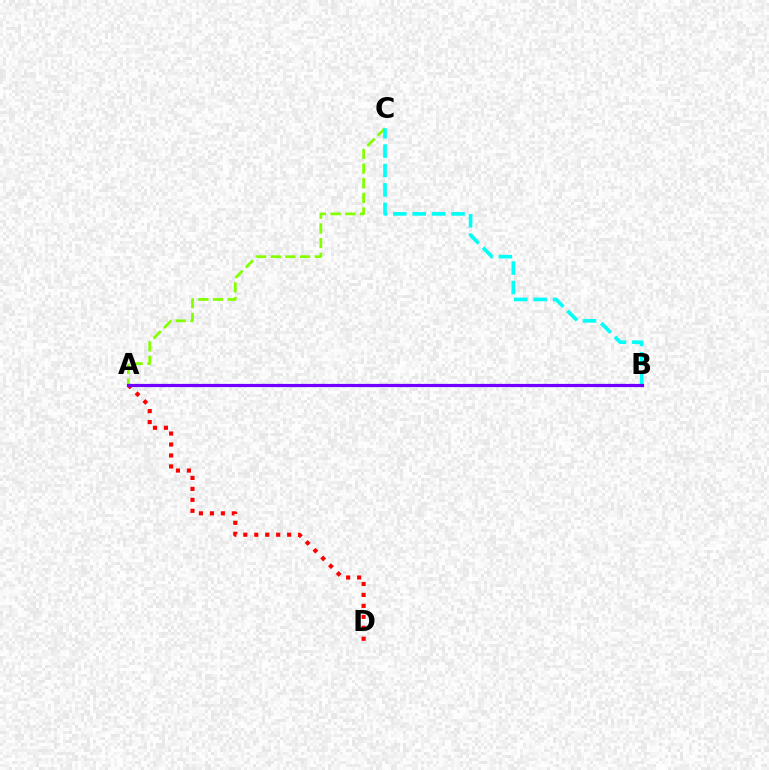{('A', 'C'): [{'color': '#84ff00', 'line_style': 'dashed', 'thickness': 1.99}], ('A', 'D'): [{'color': '#ff0000', 'line_style': 'dotted', 'thickness': 2.98}], ('B', 'C'): [{'color': '#00fff6', 'line_style': 'dashed', 'thickness': 2.64}], ('A', 'B'): [{'color': '#7200ff', 'line_style': 'solid', 'thickness': 2.3}]}